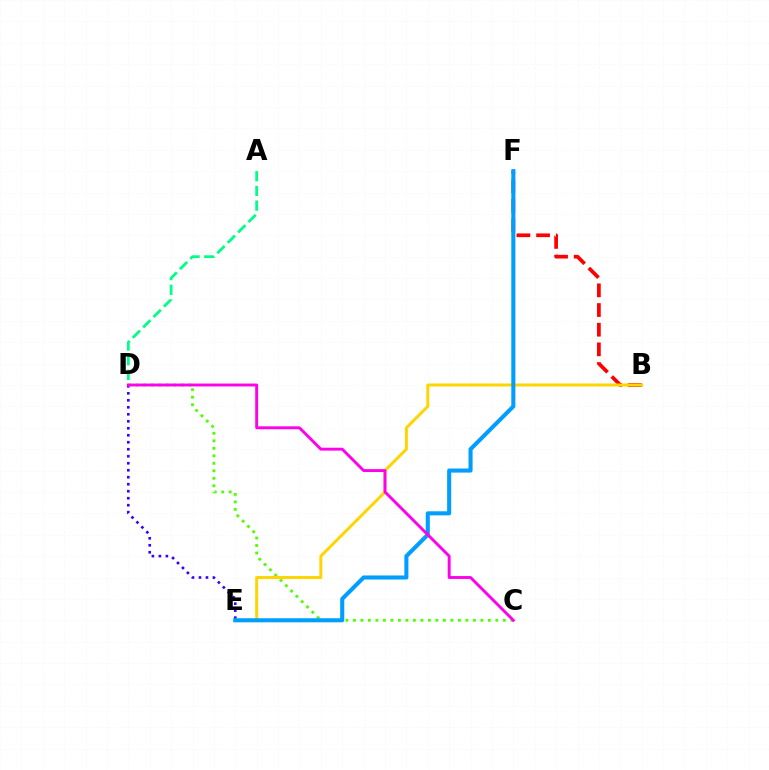{('D', 'E'): [{'color': '#3700ff', 'line_style': 'dotted', 'thickness': 1.9}], ('C', 'D'): [{'color': '#4fff00', 'line_style': 'dotted', 'thickness': 2.04}, {'color': '#ff00ed', 'line_style': 'solid', 'thickness': 2.09}], ('A', 'D'): [{'color': '#00ff86', 'line_style': 'dashed', 'thickness': 1.99}], ('B', 'F'): [{'color': '#ff0000', 'line_style': 'dashed', 'thickness': 2.67}], ('B', 'E'): [{'color': '#ffd500', 'line_style': 'solid', 'thickness': 2.14}], ('E', 'F'): [{'color': '#009eff', 'line_style': 'solid', 'thickness': 2.93}]}